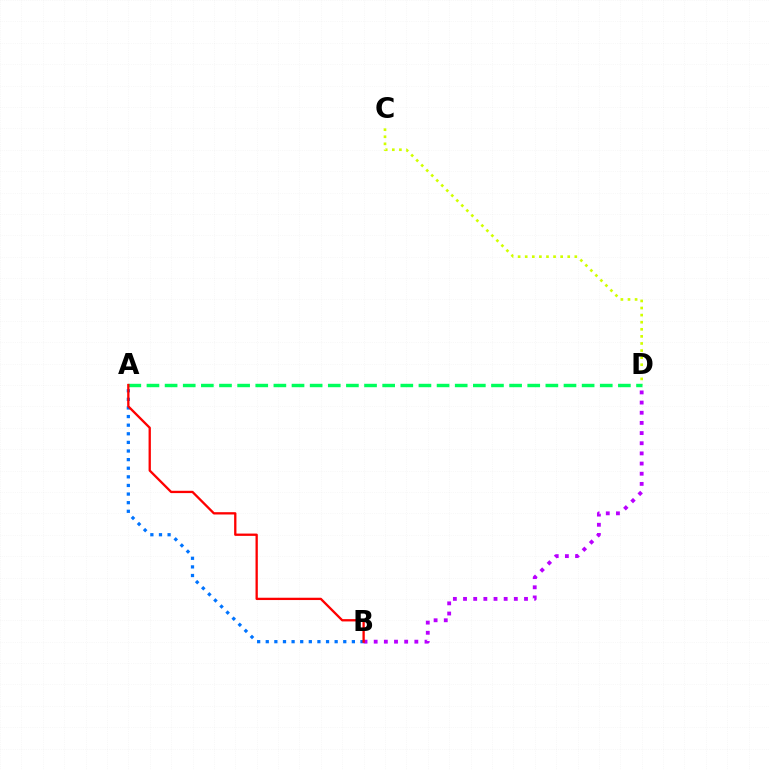{('A', 'B'): [{'color': '#0074ff', 'line_style': 'dotted', 'thickness': 2.34}, {'color': '#ff0000', 'line_style': 'solid', 'thickness': 1.66}], ('C', 'D'): [{'color': '#d1ff00', 'line_style': 'dotted', 'thickness': 1.93}], ('B', 'D'): [{'color': '#b900ff', 'line_style': 'dotted', 'thickness': 2.76}], ('A', 'D'): [{'color': '#00ff5c', 'line_style': 'dashed', 'thickness': 2.46}]}